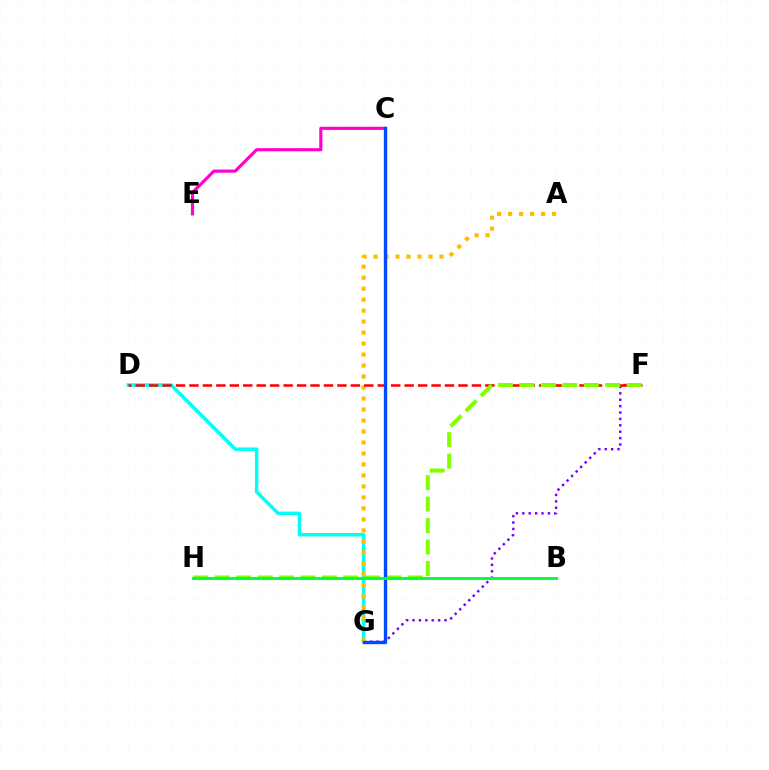{('F', 'G'): [{'color': '#7200ff', 'line_style': 'dotted', 'thickness': 1.74}], ('D', 'G'): [{'color': '#00fff6', 'line_style': 'solid', 'thickness': 2.5}], ('A', 'G'): [{'color': '#ffbd00', 'line_style': 'dotted', 'thickness': 2.98}], ('D', 'F'): [{'color': '#ff0000', 'line_style': 'dashed', 'thickness': 1.83}], ('C', 'E'): [{'color': '#ff00cf', 'line_style': 'solid', 'thickness': 2.26}], ('F', 'H'): [{'color': '#84ff00', 'line_style': 'dashed', 'thickness': 2.92}], ('C', 'G'): [{'color': '#004bff', 'line_style': 'solid', 'thickness': 2.42}], ('B', 'H'): [{'color': '#00ff39', 'line_style': 'solid', 'thickness': 2.06}]}